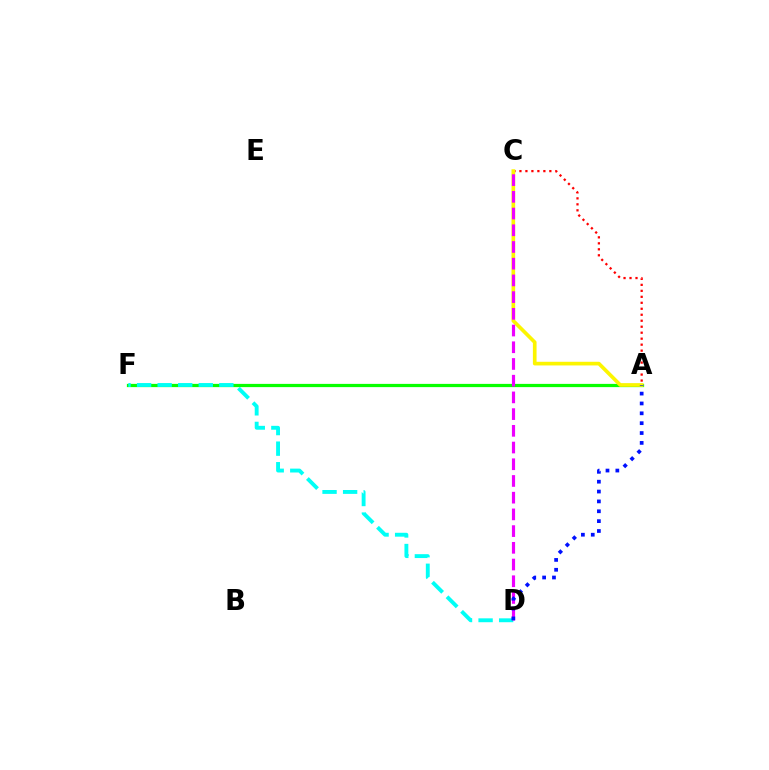{('A', 'F'): [{'color': '#08ff00', 'line_style': 'solid', 'thickness': 2.33}], ('A', 'C'): [{'color': '#ff0000', 'line_style': 'dotted', 'thickness': 1.63}, {'color': '#fcf500', 'line_style': 'solid', 'thickness': 2.64}], ('D', 'F'): [{'color': '#00fff6', 'line_style': 'dashed', 'thickness': 2.79}], ('C', 'D'): [{'color': '#ee00ff', 'line_style': 'dashed', 'thickness': 2.27}], ('A', 'D'): [{'color': '#0010ff', 'line_style': 'dotted', 'thickness': 2.68}]}